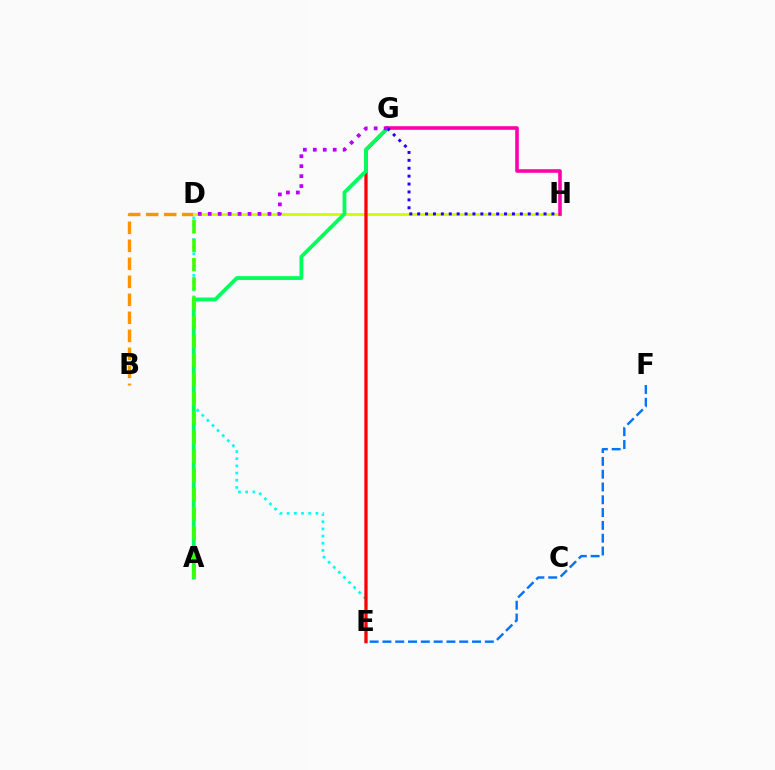{('D', 'E'): [{'color': '#00fff6', 'line_style': 'dotted', 'thickness': 1.95}], ('B', 'D'): [{'color': '#ff9400', 'line_style': 'dashed', 'thickness': 2.45}], ('D', 'H'): [{'color': '#d1ff00', 'line_style': 'solid', 'thickness': 2.09}], ('E', 'G'): [{'color': '#ff0000', 'line_style': 'solid', 'thickness': 2.35}], ('A', 'G'): [{'color': '#00ff5c', 'line_style': 'solid', 'thickness': 2.74}], ('G', 'H'): [{'color': '#ff00ac', 'line_style': 'solid', 'thickness': 2.58}, {'color': '#2500ff', 'line_style': 'dotted', 'thickness': 2.15}], ('A', 'D'): [{'color': '#3dff00', 'line_style': 'dashed', 'thickness': 2.6}], ('E', 'F'): [{'color': '#0074ff', 'line_style': 'dashed', 'thickness': 1.74}], ('D', 'G'): [{'color': '#b900ff', 'line_style': 'dotted', 'thickness': 2.7}]}